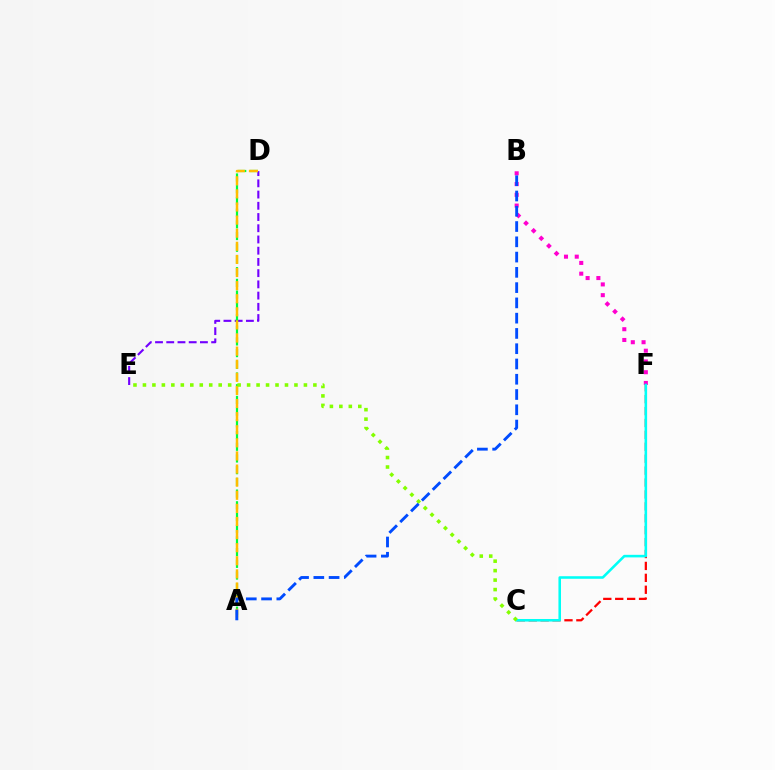{('D', 'E'): [{'color': '#7200ff', 'line_style': 'dashed', 'thickness': 1.53}], ('B', 'F'): [{'color': '#ff00cf', 'line_style': 'dotted', 'thickness': 2.92}], ('A', 'D'): [{'color': '#00ff39', 'line_style': 'dashed', 'thickness': 1.59}, {'color': '#ffbd00', 'line_style': 'dashed', 'thickness': 1.78}], ('C', 'F'): [{'color': '#ff0000', 'line_style': 'dashed', 'thickness': 1.62}, {'color': '#00fff6', 'line_style': 'solid', 'thickness': 1.85}], ('C', 'E'): [{'color': '#84ff00', 'line_style': 'dotted', 'thickness': 2.57}], ('A', 'B'): [{'color': '#004bff', 'line_style': 'dashed', 'thickness': 2.07}]}